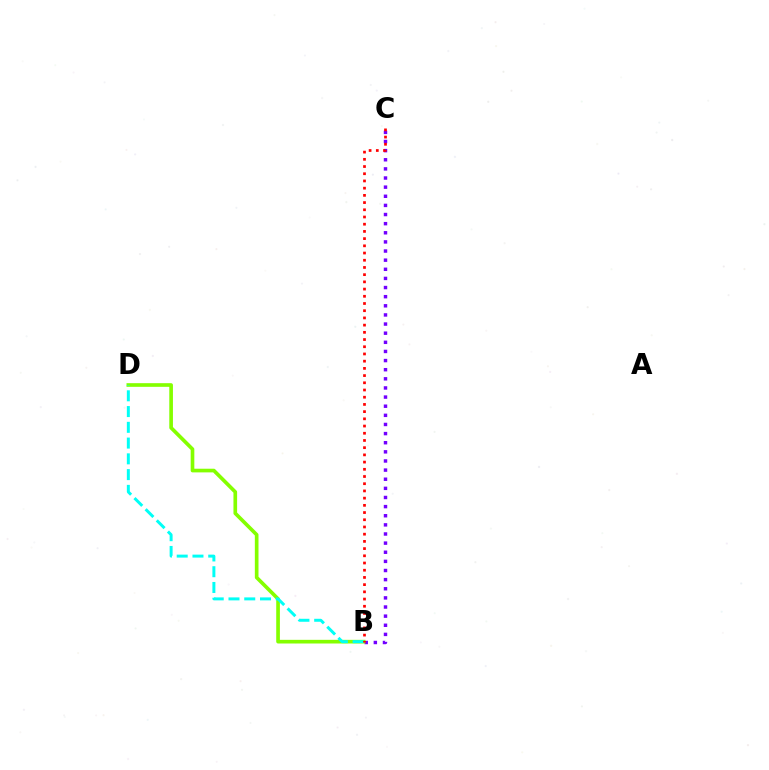{('B', 'C'): [{'color': '#7200ff', 'line_style': 'dotted', 'thickness': 2.48}, {'color': '#ff0000', 'line_style': 'dotted', 'thickness': 1.96}], ('B', 'D'): [{'color': '#84ff00', 'line_style': 'solid', 'thickness': 2.63}, {'color': '#00fff6', 'line_style': 'dashed', 'thickness': 2.14}]}